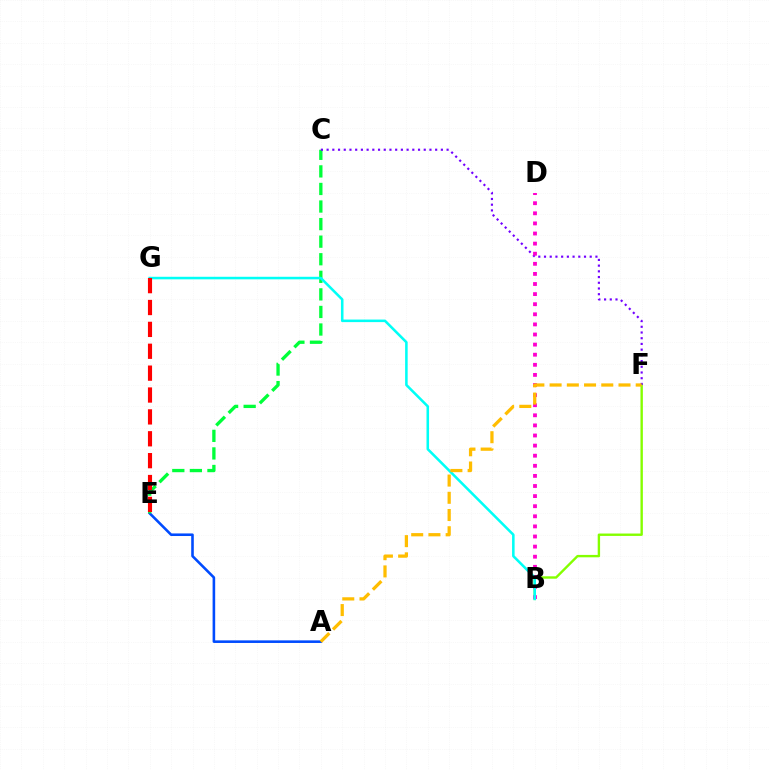{('A', 'E'): [{'color': '#004bff', 'line_style': 'solid', 'thickness': 1.86}], ('B', 'F'): [{'color': '#84ff00', 'line_style': 'solid', 'thickness': 1.72}], ('C', 'E'): [{'color': '#00ff39', 'line_style': 'dashed', 'thickness': 2.39}], ('C', 'F'): [{'color': '#7200ff', 'line_style': 'dotted', 'thickness': 1.55}], ('B', 'D'): [{'color': '#ff00cf', 'line_style': 'dotted', 'thickness': 2.74}], ('B', 'G'): [{'color': '#00fff6', 'line_style': 'solid', 'thickness': 1.84}], ('E', 'G'): [{'color': '#ff0000', 'line_style': 'dashed', 'thickness': 2.97}], ('A', 'F'): [{'color': '#ffbd00', 'line_style': 'dashed', 'thickness': 2.34}]}